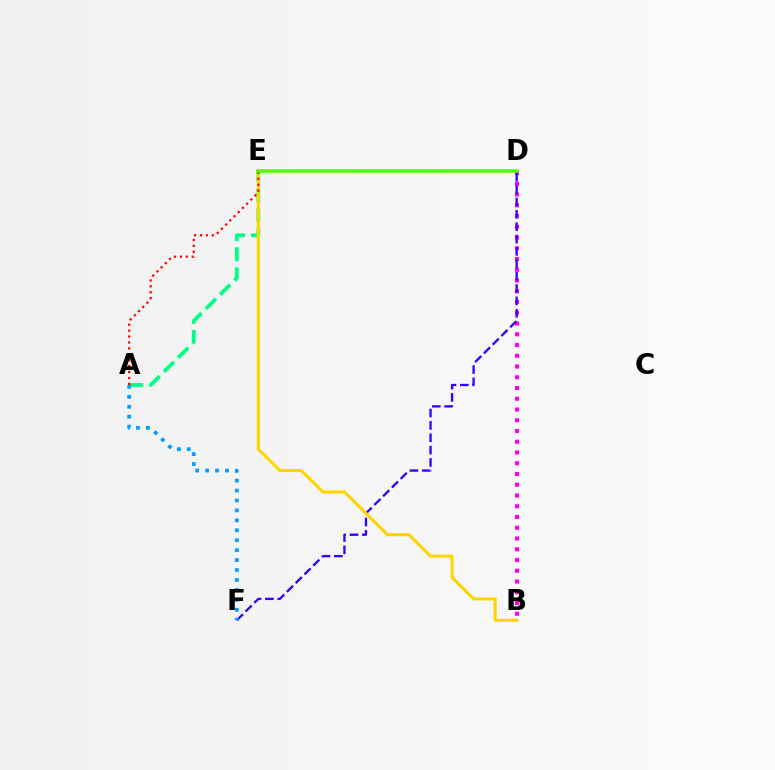{('A', 'E'): [{'color': '#00ff86', 'line_style': 'dashed', 'thickness': 2.73}, {'color': '#ff0000', 'line_style': 'dotted', 'thickness': 1.61}], ('B', 'D'): [{'color': '#ff00ed', 'line_style': 'dotted', 'thickness': 2.92}], ('D', 'F'): [{'color': '#3700ff', 'line_style': 'dashed', 'thickness': 1.68}], ('B', 'E'): [{'color': '#ffd500', 'line_style': 'solid', 'thickness': 2.22}], ('A', 'F'): [{'color': '#009eff', 'line_style': 'dotted', 'thickness': 2.7}], ('D', 'E'): [{'color': '#4fff00', 'line_style': 'solid', 'thickness': 2.59}]}